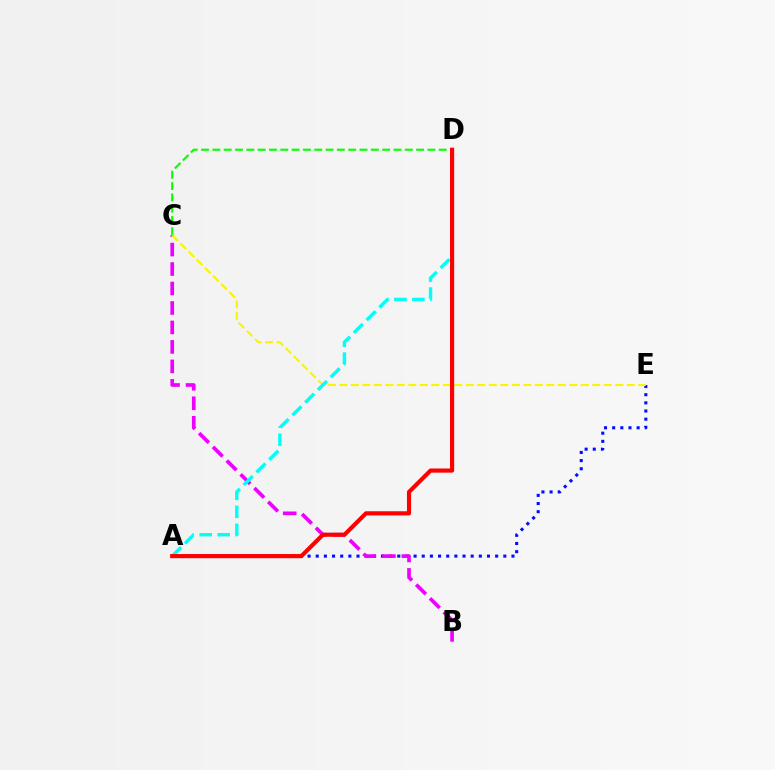{('C', 'D'): [{'color': '#08ff00', 'line_style': 'dashed', 'thickness': 1.54}], ('A', 'E'): [{'color': '#0010ff', 'line_style': 'dotted', 'thickness': 2.22}], ('B', 'C'): [{'color': '#ee00ff', 'line_style': 'dashed', 'thickness': 2.64}], ('C', 'E'): [{'color': '#fcf500', 'line_style': 'dashed', 'thickness': 1.56}], ('A', 'D'): [{'color': '#00fff6', 'line_style': 'dashed', 'thickness': 2.45}, {'color': '#ff0000', 'line_style': 'solid', 'thickness': 2.99}]}